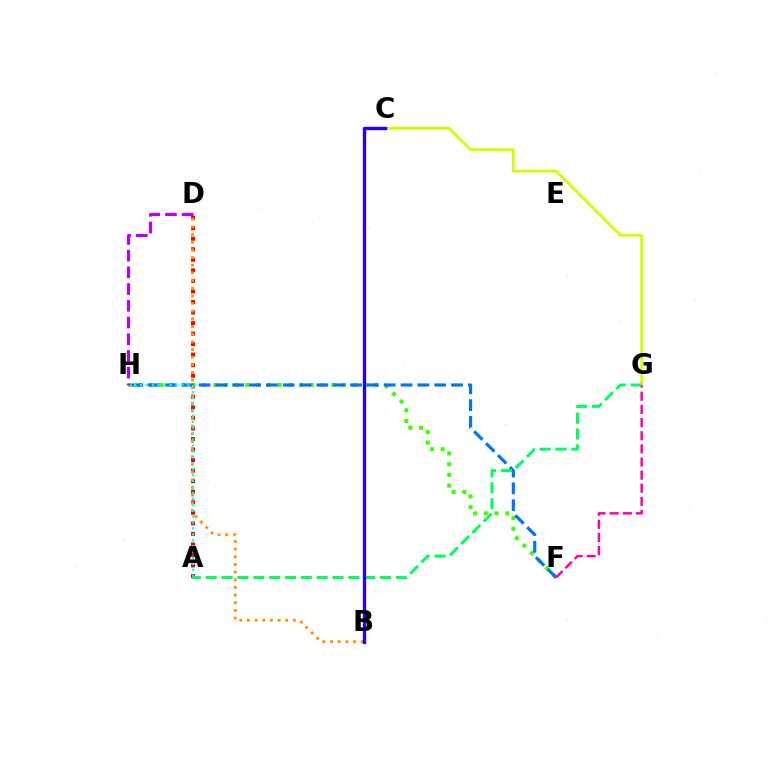{('A', 'D'): [{'color': '#ff0000', 'line_style': 'dotted', 'thickness': 2.86}], ('F', 'H'): [{'color': '#3dff00', 'line_style': 'dotted', 'thickness': 2.92}, {'color': '#0074ff', 'line_style': 'dashed', 'thickness': 2.29}], ('B', 'D'): [{'color': '#ff9400', 'line_style': 'dotted', 'thickness': 2.08}], ('C', 'G'): [{'color': '#d1ff00', 'line_style': 'solid', 'thickness': 2.04}], ('F', 'G'): [{'color': '#ff00ac', 'line_style': 'dashed', 'thickness': 1.79}], ('A', 'G'): [{'color': '#00ff5c', 'line_style': 'dashed', 'thickness': 2.15}], ('B', 'C'): [{'color': '#2500ff', 'line_style': 'solid', 'thickness': 2.41}], ('A', 'H'): [{'color': '#00fff6', 'line_style': 'dotted', 'thickness': 1.61}], ('D', 'H'): [{'color': '#b900ff', 'line_style': 'dashed', 'thickness': 2.27}]}